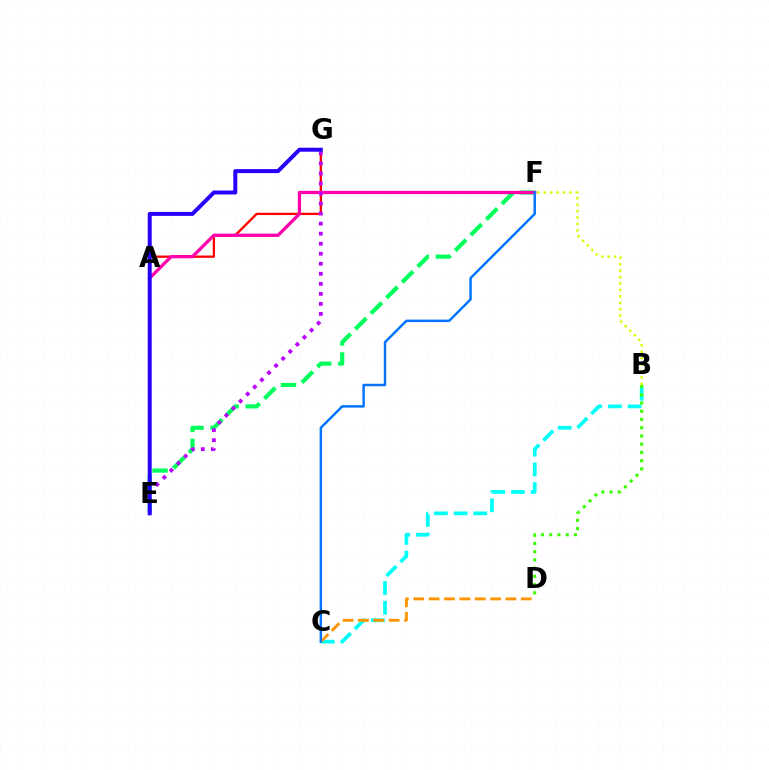{('E', 'F'): [{'color': '#00ff5c', 'line_style': 'dashed', 'thickness': 3.0}], ('A', 'G'): [{'color': '#ff0000', 'line_style': 'solid', 'thickness': 1.66}], ('A', 'F'): [{'color': '#ff00ac', 'line_style': 'solid', 'thickness': 2.36}], ('B', 'F'): [{'color': '#d1ff00', 'line_style': 'dotted', 'thickness': 1.74}], ('B', 'C'): [{'color': '#00fff6', 'line_style': 'dashed', 'thickness': 2.67}], ('C', 'D'): [{'color': '#ff9400', 'line_style': 'dashed', 'thickness': 2.09}], ('B', 'D'): [{'color': '#3dff00', 'line_style': 'dotted', 'thickness': 2.24}], ('C', 'F'): [{'color': '#0074ff', 'line_style': 'solid', 'thickness': 1.77}], ('E', 'G'): [{'color': '#b900ff', 'line_style': 'dotted', 'thickness': 2.73}, {'color': '#2500ff', 'line_style': 'solid', 'thickness': 2.86}]}